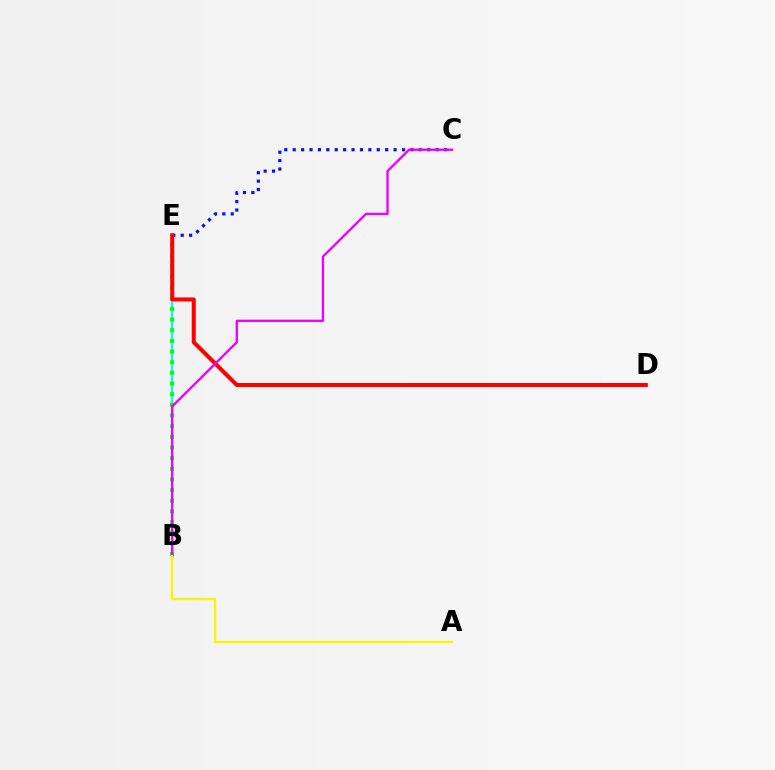{('B', 'E'): [{'color': '#00fff6', 'line_style': 'solid', 'thickness': 1.6}, {'color': '#08ff00', 'line_style': 'dotted', 'thickness': 2.89}], ('C', 'E'): [{'color': '#0010ff', 'line_style': 'dotted', 'thickness': 2.28}], ('D', 'E'): [{'color': '#ff0000', 'line_style': 'solid', 'thickness': 2.89}], ('B', 'C'): [{'color': '#ee00ff', 'line_style': 'solid', 'thickness': 1.68}], ('A', 'B'): [{'color': '#fcf500', 'line_style': 'solid', 'thickness': 1.64}]}